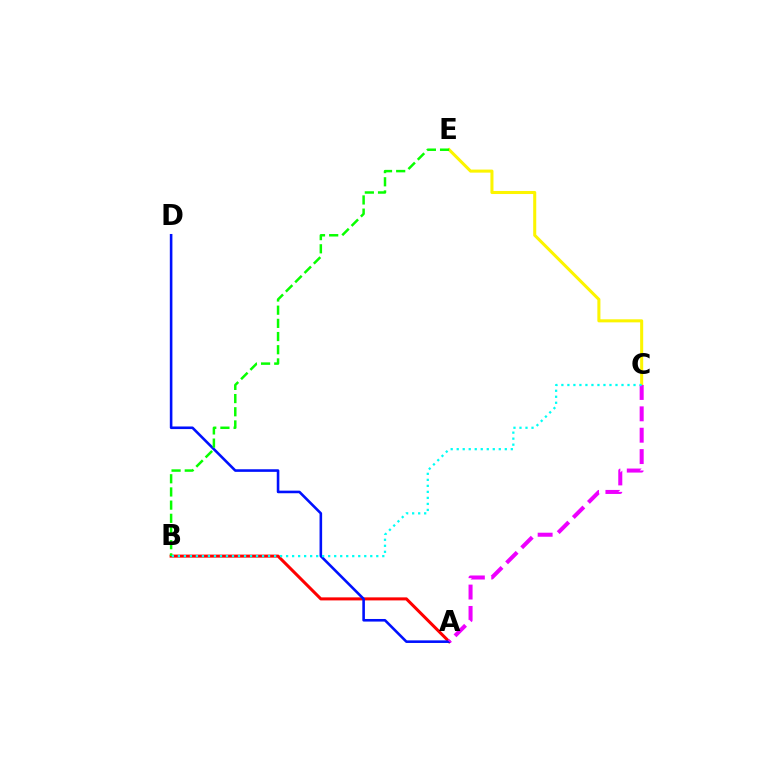{('A', 'B'): [{'color': '#ff0000', 'line_style': 'solid', 'thickness': 2.19}], ('A', 'D'): [{'color': '#0010ff', 'line_style': 'solid', 'thickness': 1.87}], ('C', 'E'): [{'color': '#fcf500', 'line_style': 'solid', 'thickness': 2.2}], ('A', 'C'): [{'color': '#ee00ff', 'line_style': 'dashed', 'thickness': 2.9}], ('B', 'E'): [{'color': '#08ff00', 'line_style': 'dashed', 'thickness': 1.79}], ('B', 'C'): [{'color': '#00fff6', 'line_style': 'dotted', 'thickness': 1.63}]}